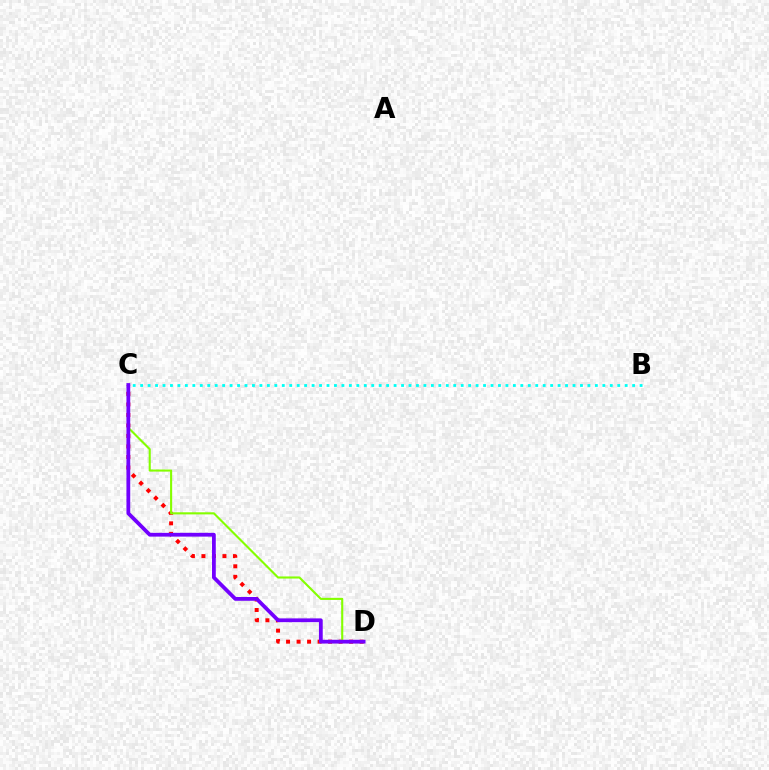{('C', 'D'): [{'color': '#ff0000', 'line_style': 'dotted', 'thickness': 2.86}, {'color': '#84ff00', 'line_style': 'solid', 'thickness': 1.52}, {'color': '#7200ff', 'line_style': 'solid', 'thickness': 2.72}], ('B', 'C'): [{'color': '#00fff6', 'line_style': 'dotted', 'thickness': 2.03}]}